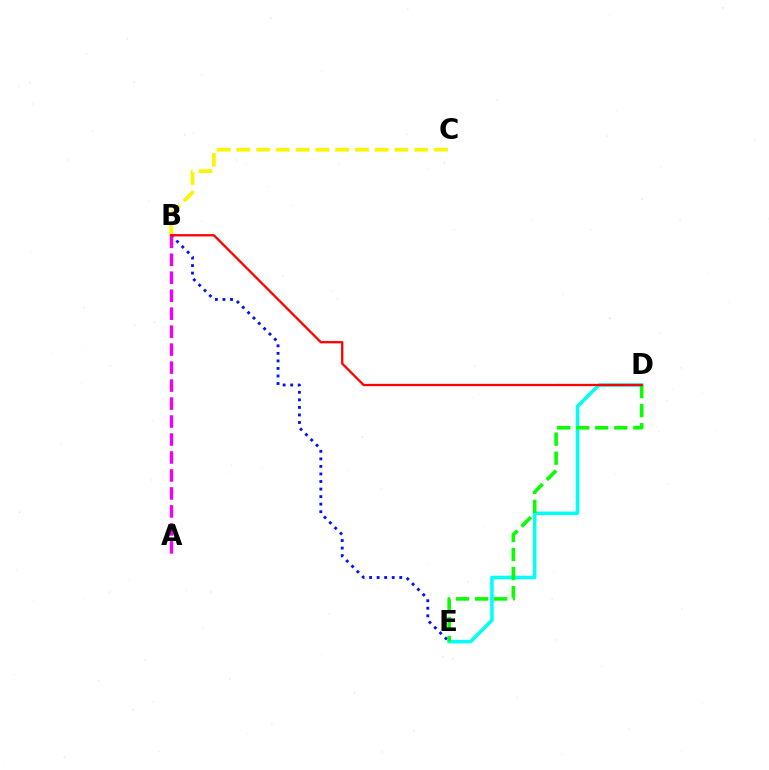{('D', 'E'): [{'color': '#00fff6', 'line_style': 'solid', 'thickness': 2.54}, {'color': '#08ff00', 'line_style': 'dashed', 'thickness': 2.58}], ('B', 'E'): [{'color': '#0010ff', 'line_style': 'dotted', 'thickness': 2.05}], ('A', 'B'): [{'color': '#ee00ff', 'line_style': 'dashed', 'thickness': 2.44}], ('B', 'C'): [{'color': '#fcf500', 'line_style': 'dashed', 'thickness': 2.68}], ('B', 'D'): [{'color': '#ff0000', 'line_style': 'solid', 'thickness': 1.66}]}